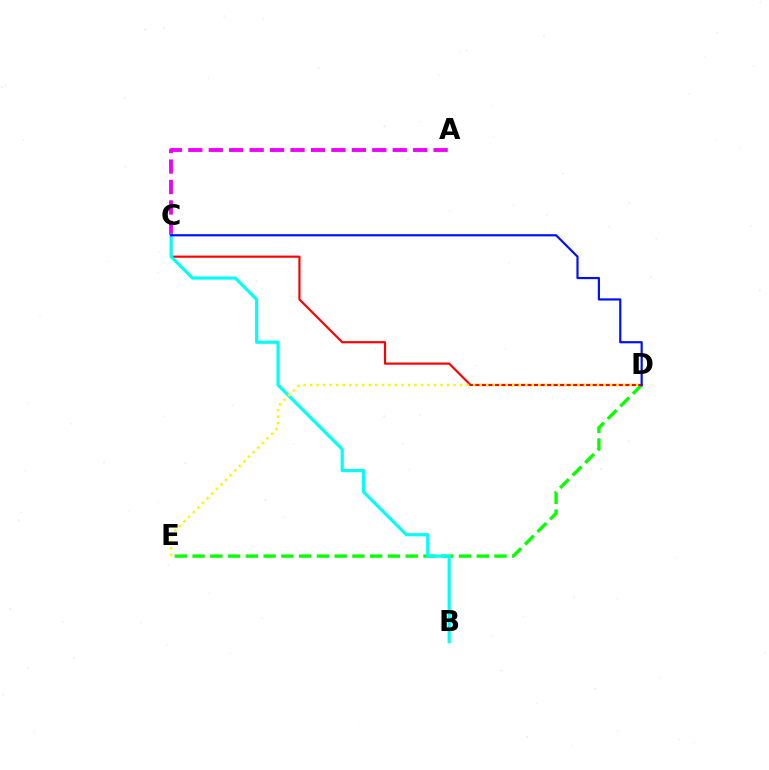{('D', 'E'): [{'color': '#08ff00', 'line_style': 'dashed', 'thickness': 2.41}, {'color': '#fcf500', 'line_style': 'dotted', 'thickness': 1.77}], ('C', 'D'): [{'color': '#ff0000', 'line_style': 'solid', 'thickness': 1.57}, {'color': '#0010ff', 'line_style': 'solid', 'thickness': 1.58}], ('A', 'C'): [{'color': '#ee00ff', 'line_style': 'dashed', 'thickness': 2.78}], ('B', 'C'): [{'color': '#00fff6', 'line_style': 'solid', 'thickness': 2.29}]}